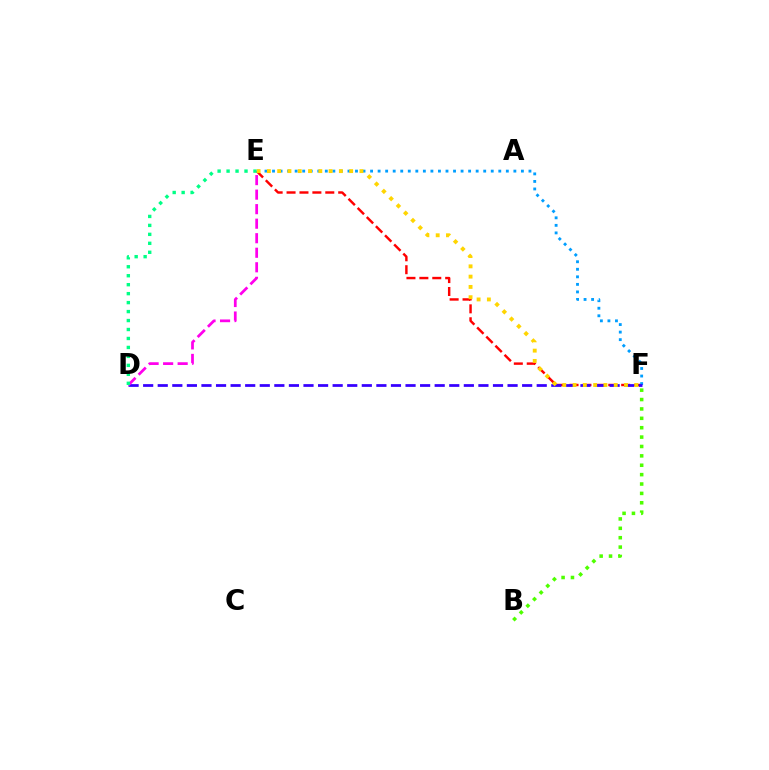{('E', 'F'): [{'color': '#ff0000', 'line_style': 'dashed', 'thickness': 1.75}, {'color': '#009eff', 'line_style': 'dotted', 'thickness': 2.05}, {'color': '#ffd500', 'line_style': 'dotted', 'thickness': 2.79}], ('D', 'F'): [{'color': '#3700ff', 'line_style': 'dashed', 'thickness': 1.98}], ('D', 'E'): [{'color': '#ff00ed', 'line_style': 'dashed', 'thickness': 1.97}, {'color': '#00ff86', 'line_style': 'dotted', 'thickness': 2.44}], ('B', 'F'): [{'color': '#4fff00', 'line_style': 'dotted', 'thickness': 2.55}]}